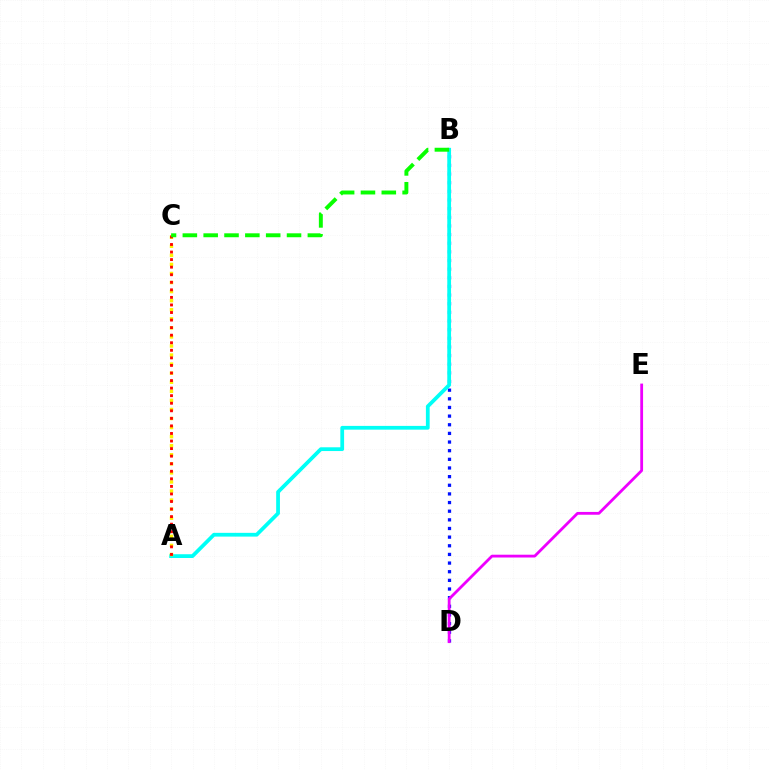{('B', 'D'): [{'color': '#0010ff', 'line_style': 'dotted', 'thickness': 2.35}], ('A', 'B'): [{'color': '#00fff6', 'line_style': 'solid', 'thickness': 2.71}], ('A', 'C'): [{'color': '#fcf500', 'line_style': 'dotted', 'thickness': 2.46}, {'color': '#ff0000', 'line_style': 'dotted', 'thickness': 2.05}], ('D', 'E'): [{'color': '#ee00ff', 'line_style': 'solid', 'thickness': 2.02}], ('B', 'C'): [{'color': '#08ff00', 'line_style': 'dashed', 'thickness': 2.83}]}